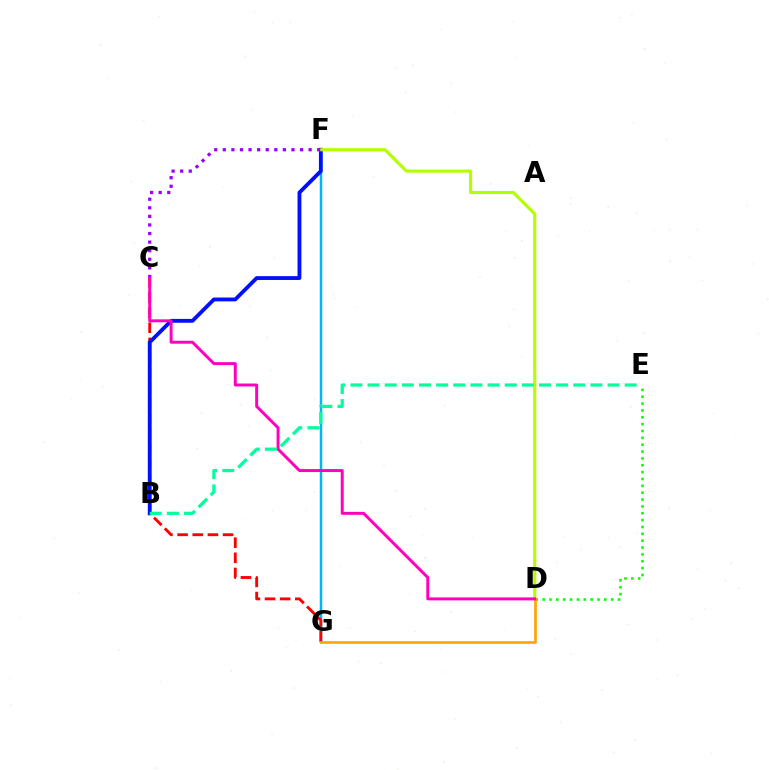{('F', 'G'): [{'color': '#00b5ff', 'line_style': 'solid', 'thickness': 1.8}], ('C', 'G'): [{'color': '#ff0000', 'line_style': 'dashed', 'thickness': 2.06}], ('D', 'E'): [{'color': '#08ff00', 'line_style': 'dotted', 'thickness': 1.86}], ('B', 'F'): [{'color': '#0010ff', 'line_style': 'solid', 'thickness': 2.76}], ('D', 'F'): [{'color': '#b3ff00', 'line_style': 'solid', 'thickness': 2.26}], ('C', 'F'): [{'color': '#9b00ff', 'line_style': 'dotted', 'thickness': 2.33}], ('D', 'G'): [{'color': '#ffa500', 'line_style': 'solid', 'thickness': 1.91}], ('C', 'D'): [{'color': '#ff00bd', 'line_style': 'solid', 'thickness': 2.13}], ('B', 'E'): [{'color': '#00ff9d', 'line_style': 'dashed', 'thickness': 2.33}]}